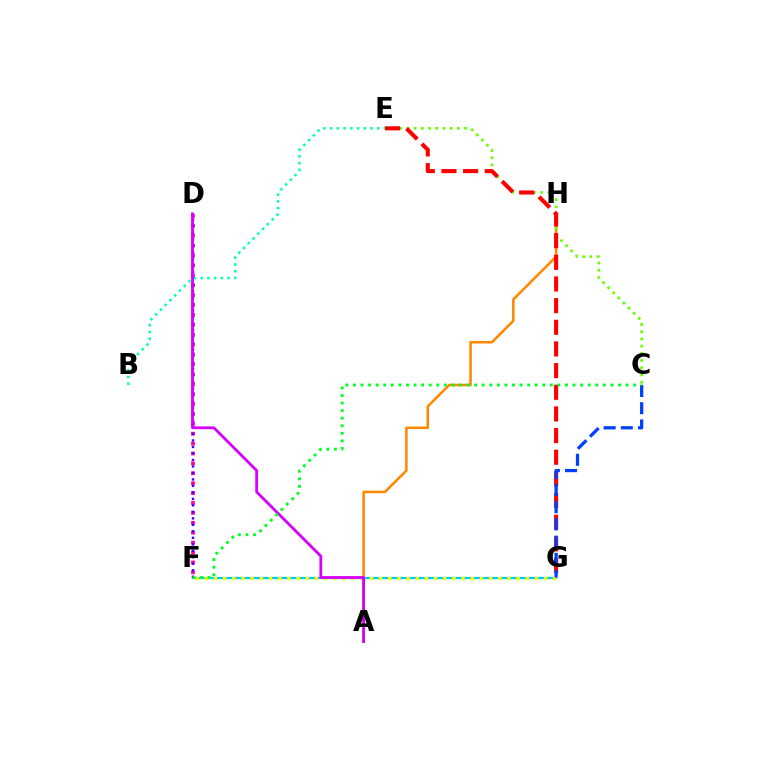{('D', 'F'): [{'color': '#ff00a0', 'line_style': 'dotted', 'thickness': 2.69}, {'color': '#4f00ff', 'line_style': 'dotted', 'thickness': 1.76}], ('F', 'G'): [{'color': '#00c7ff', 'line_style': 'solid', 'thickness': 1.61}, {'color': '#eeff00', 'line_style': 'dotted', 'thickness': 2.49}], ('A', 'H'): [{'color': '#ff8800', 'line_style': 'solid', 'thickness': 1.85}], ('C', 'E'): [{'color': '#66ff00', 'line_style': 'dotted', 'thickness': 1.96}], ('E', 'G'): [{'color': '#ff0000', 'line_style': 'dashed', 'thickness': 2.94}], ('B', 'E'): [{'color': '#00ffaf', 'line_style': 'dotted', 'thickness': 1.83}], ('C', 'G'): [{'color': '#003fff', 'line_style': 'dashed', 'thickness': 2.34}], ('A', 'D'): [{'color': '#d600ff', 'line_style': 'solid', 'thickness': 2.02}], ('C', 'F'): [{'color': '#00ff27', 'line_style': 'dotted', 'thickness': 2.06}]}